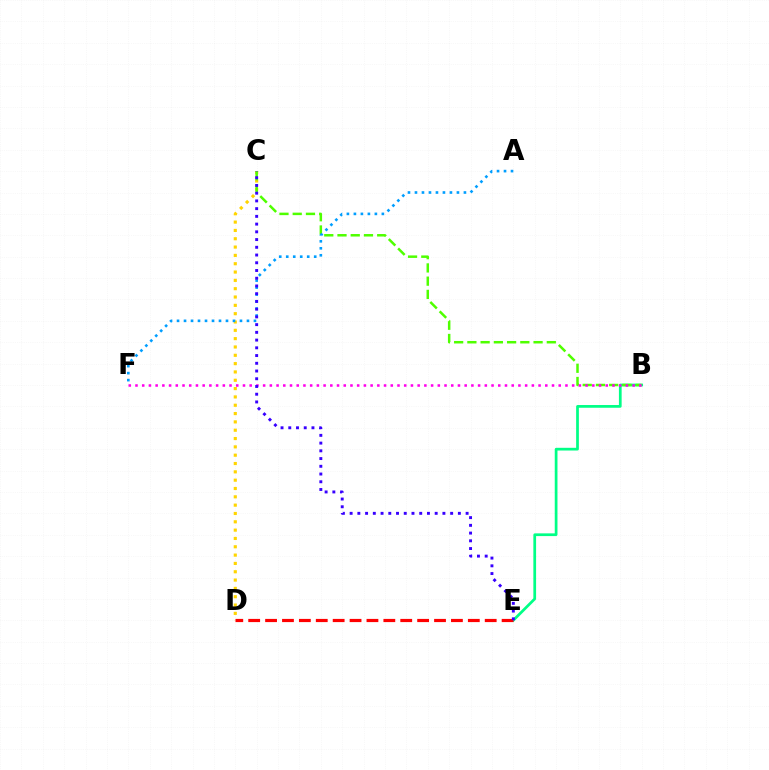{('C', 'D'): [{'color': '#ffd500', 'line_style': 'dotted', 'thickness': 2.26}], ('B', 'E'): [{'color': '#00ff86', 'line_style': 'solid', 'thickness': 1.96}], ('B', 'C'): [{'color': '#4fff00', 'line_style': 'dashed', 'thickness': 1.8}], ('B', 'F'): [{'color': '#ff00ed', 'line_style': 'dotted', 'thickness': 1.83}], ('D', 'E'): [{'color': '#ff0000', 'line_style': 'dashed', 'thickness': 2.3}], ('A', 'F'): [{'color': '#009eff', 'line_style': 'dotted', 'thickness': 1.9}], ('C', 'E'): [{'color': '#3700ff', 'line_style': 'dotted', 'thickness': 2.1}]}